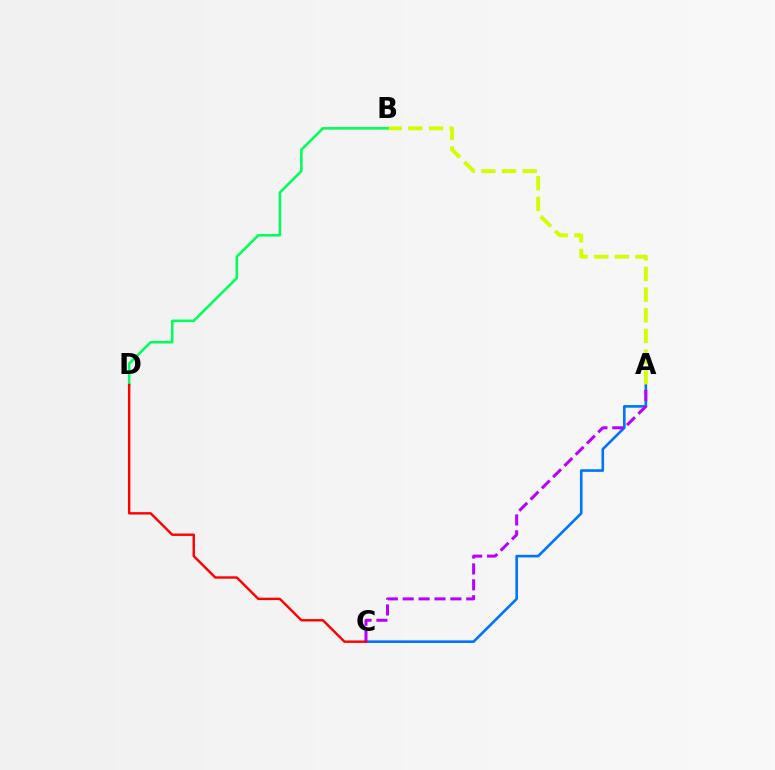{('A', 'C'): [{'color': '#0074ff', 'line_style': 'solid', 'thickness': 1.89}, {'color': '#b900ff', 'line_style': 'dashed', 'thickness': 2.16}], ('A', 'B'): [{'color': '#d1ff00', 'line_style': 'dashed', 'thickness': 2.8}], ('B', 'D'): [{'color': '#00ff5c', 'line_style': 'solid', 'thickness': 1.85}], ('C', 'D'): [{'color': '#ff0000', 'line_style': 'solid', 'thickness': 1.73}]}